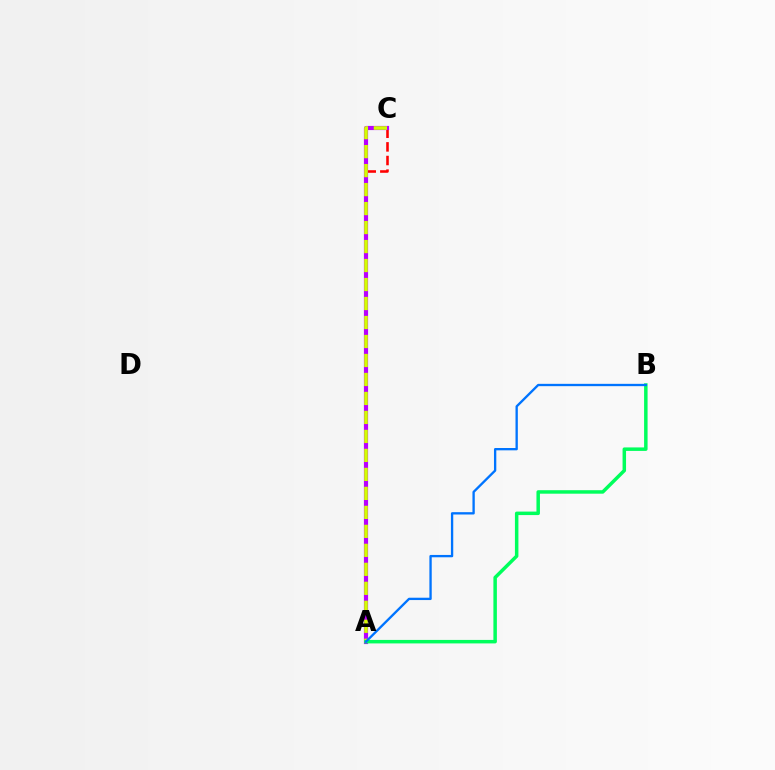{('A', 'C'): [{'color': '#ff0000', 'line_style': 'dashed', 'thickness': 1.85}, {'color': '#b900ff', 'line_style': 'solid', 'thickness': 3.0}, {'color': '#d1ff00', 'line_style': 'dashed', 'thickness': 2.58}], ('A', 'B'): [{'color': '#00ff5c', 'line_style': 'solid', 'thickness': 2.51}, {'color': '#0074ff', 'line_style': 'solid', 'thickness': 1.68}]}